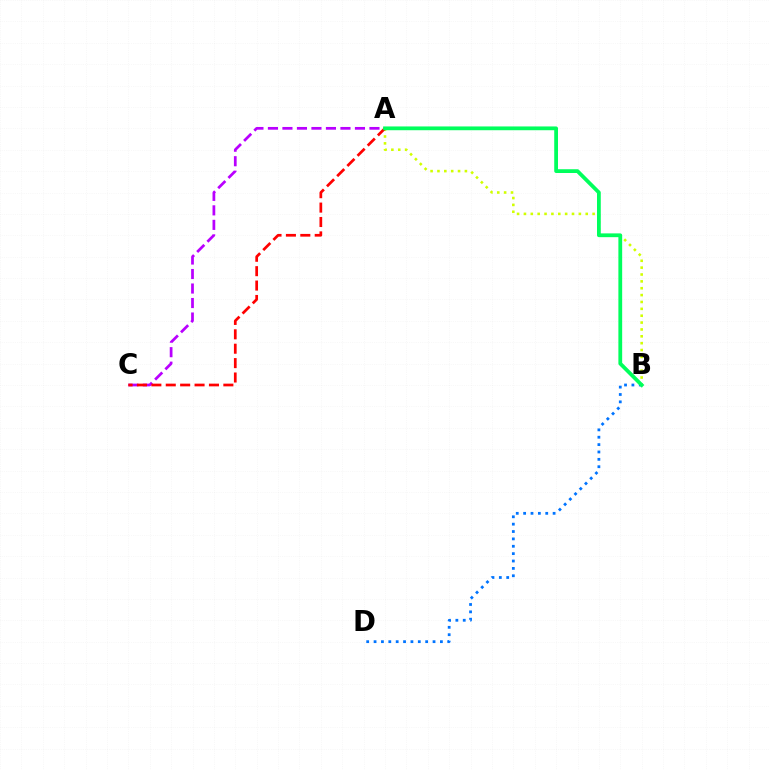{('A', 'B'): [{'color': '#d1ff00', 'line_style': 'dotted', 'thickness': 1.87}, {'color': '#00ff5c', 'line_style': 'solid', 'thickness': 2.72}], ('A', 'C'): [{'color': '#b900ff', 'line_style': 'dashed', 'thickness': 1.97}, {'color': '#ff0000', 'line_style': 'dashed', 'thickness': 1.96}], ('B', 'D'): [{'color': '#0074ff', 'line_style': 'dotted', 'thickness': 2.0}]}